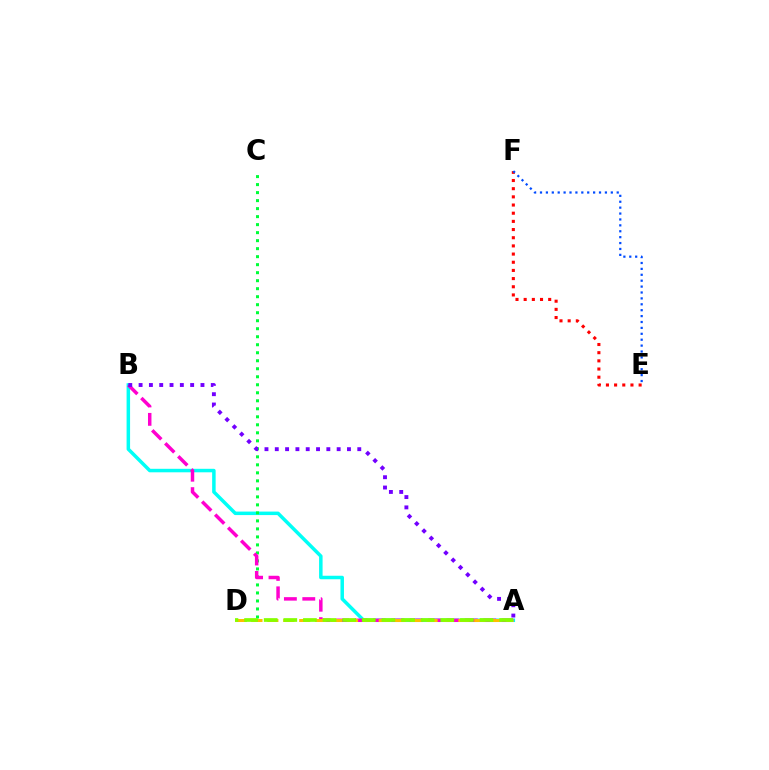{('A', 'B'): [{'color': '#00fff6', 'line_style': 'solid', 'thickness': 2.52}, {'color': '#ff00cf', 'line_style': 'dashed', 'thickness': 2.5}, {'color': '#7200ff', 'line_style': 'dotted', 'thickness': 2.8}], ('C', 'D'): [{'color': '#00ff39', 'line_style': 'dotted', 'thickness': 2.18}], ('E', 'F'): [{'color': '#ff0000', 'line_style': 'dotted', 'thickness': 2.22}, {'color': '#004bff', 'line_style': 'dotted', 'thickness': 1.6}], ('A', 'D'): [{'color': '#ffbd00', 'line_style': 'dashed', 'thickness': 2.16}, {'color': '#84ff00', 'line_style': 'dashed', 'thickness': 2.67}]}